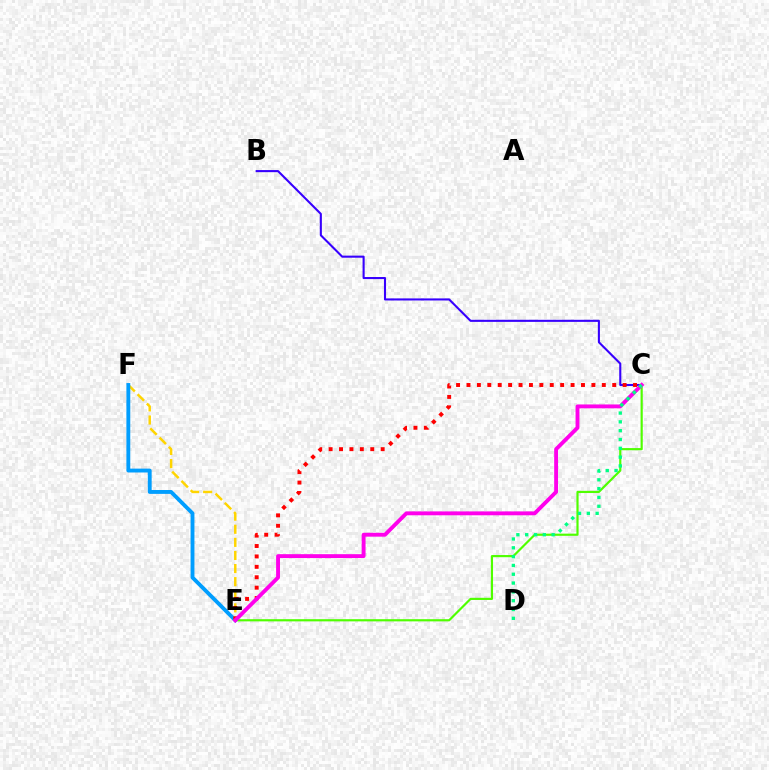{('C', 'E'): [{'color': '#4fff00', 'line_style': 'solid', 'thickness': 1.57}, {'color': '#ff0000', 'line_style': 'dotted', 'thickness': 2.83}, {'color': '#ff00ed', 'line_style': 'solid', 'thickness': 2.79}], ('E', 'F'): [{'color': '#ffd500', 'line_style': 'dashed', 'thickness': 1.78}, {'color': '#009eff', 'line_style': 'solid', 'thickness': 2.78}], ('B', 'C'): [{'color': '#3700ff', 'line_style': 'solid', 'thickness': 1.5}], ('C', 'D'): [{'color': '#00ff86', 'line_style': 'dotted', 'thickness': 2.39}]}